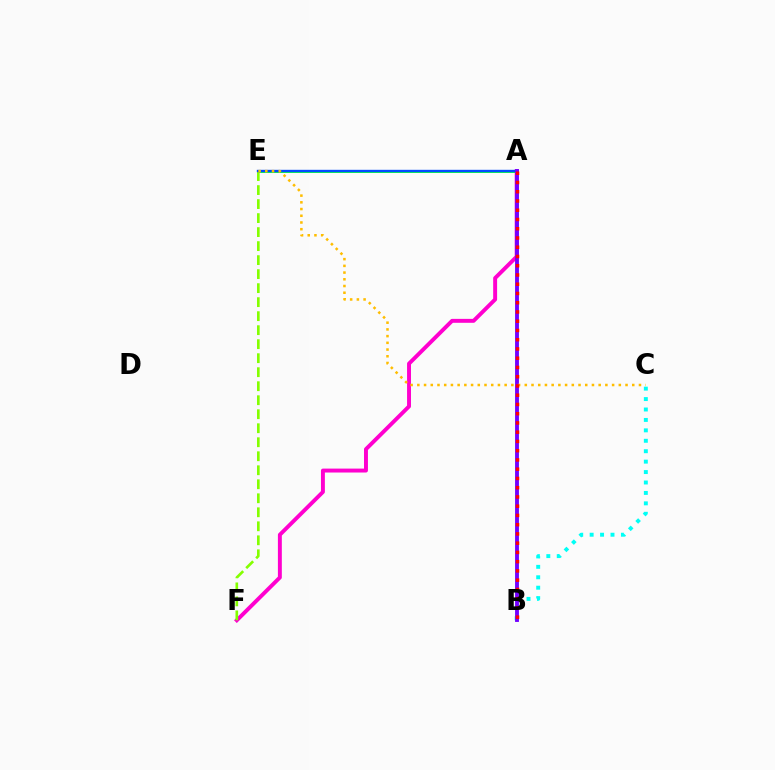{('A', 'F'): [{'color': '#ff00cf', 'line_style': 'solid', 'thickness': 2.83}], ('A', 'E'): [{'color': '#00ff39', 'line_style': 'solid', 'thickness': 2.06}, {'color': '#004bff', 'line_style': 'solid', 'thickness': 1.7}], ('E', 'F'): [{'color': '#84ff00', 'line_style': 'dashed', 'thickness': 1.9}], ('B', 'C'): [{'color': '#00fff6', 'line_style': 'dotted', 'thickness': 2.83}], ('A', 'B'): [{'color': '#7200ff', 'line_style': 'solid', 'thickness': 2.78}, {'color': '#ff0000', 'line_style': 'dotted', 'thickness': 2.51}], ('C', 'E'): [{'color': '#ffbd00', 'line_style': 'dotted', 'thickness': 1.82}]}